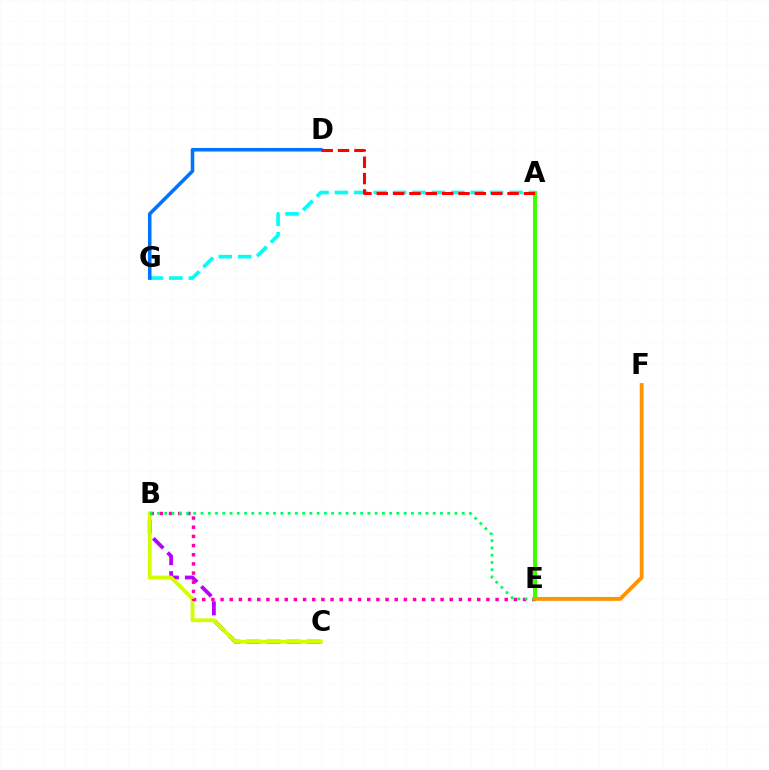{('B', 'C'): [{'color': '#b900ff', 'line_style': 'dashed', 'thickness': 2.73}, {'color': '#d1ff00', 'line_style': 'solid', 'thickness': 2.75}], ('A', 'G'): [{'color': '#00fff6', 'line_style': 'dashed', 'thickness': 2.64}], ('A', 'E'): [{'color': '#2500ff', 'line_style': 'dotted', 'thickness': 1.97}, {'color': '#3dff00', 'line_style': 'solid', 'thickness': 2.92}], ('D', 'G'): [{'color': '#0074ff', 'line_style': 'solid', 'thickness': 2.57}], ('A', 'D'): [{'color': '#ff0000', 'line_style': 'dashed', 'thickness': 2.22}], ('B', 'E'): [{'color': '#ff00ac', 'line_style': 'dotted', 'thickness': 2.49}, {'color': '#00ff5c', 'line_style': 'dotted', 'thickness': 1.97}], ('E', 'F'): [{'color': '#ff9400', 'line_style': 'solid', 'thickness': 2.78}]}